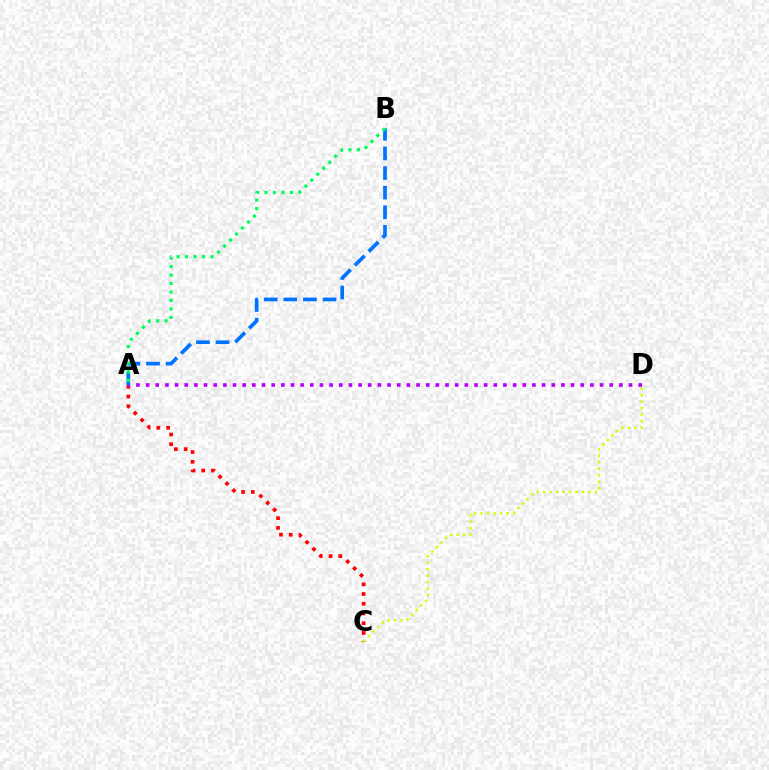{('A', 'C'): [{'color': '#ff0000', 'line_style': 'dotted', 'thickness': 2.65}], ('A', 'D'): [{'color': '#b900ff', 'line_style': 'dotted', 'thickness': 2.62}], ('C', 'D'): [{'color': '#d1ff00', 'line_style': 'dotted', 'thickness': 1.76}], ('A', 'B'): [{'color': '#0074ff', 'line_style': 'dashed', 'thickness': 2.66}, {'color': '#00ff5c', 'line_style': 'dotted', 'thickness': 2.3}]}